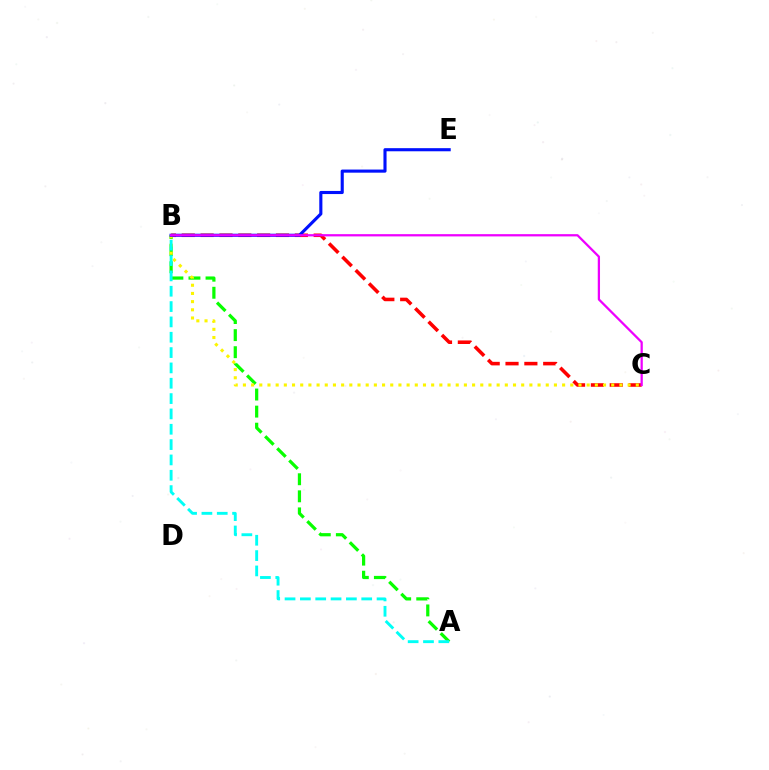{('B', 'C'): [{'color': '#ff0000', 'line_style': 'dashed', 'thickness': 2.56}, {'color': '#fcf500', 'line_style': 'dotted', 'thickness': 2.22}, {'color': '#ee00ff', 'line_style': 'solid', 'thickness': 1.63}], ('A', 'B'): [{'color': '#08ff00', 'line_style': 'dashed', 'thickness': 2.32}, {'color': '#00fff6', 'line_style': 'dashed', 'thickness': 2.08}], ('B', 'E'): [{'color': '#0010ff', 'line_style': 'solid', 'thickness': 2.24}]}